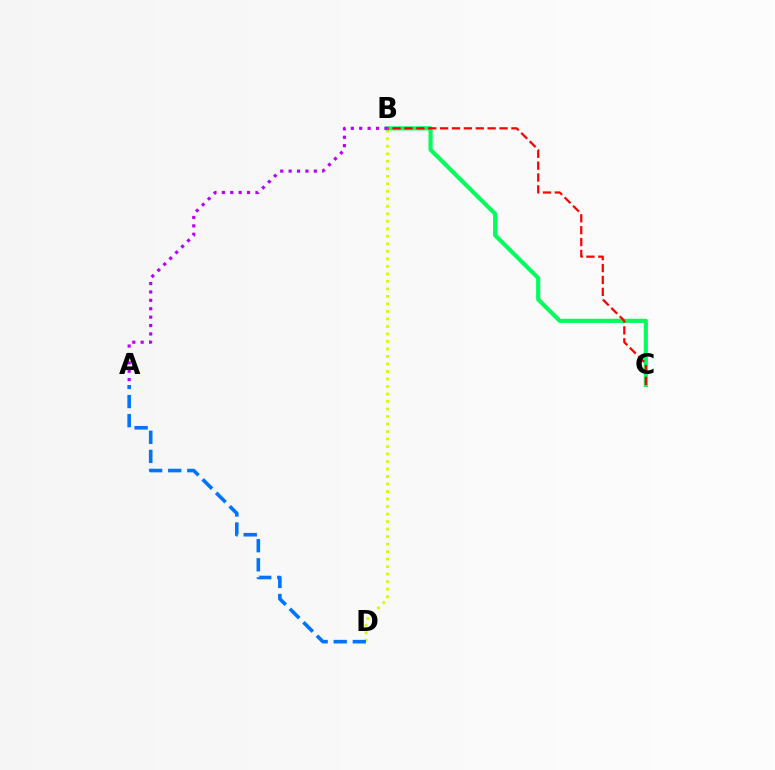{('B', 'D'): [{'color': '#d1ff00', 'line_style': 'dotted', 'thickness': 2.04}], ('B', 'C'): [{'color': '#00ff5c', 'line_style': 'solid', 'thickness': 2.97}, {'color': '#ff0000', 'line_style': 'dashed', 'thickness': 1.61}], ('A', 'D'): [{'color': '#0074ff', 'line_style': 'dashed', 'thickness': 2.59}], ('A', 'B'): [{'color': '#b900ff', 'line_style': 'dotted', 'thickness': 2.28}]}